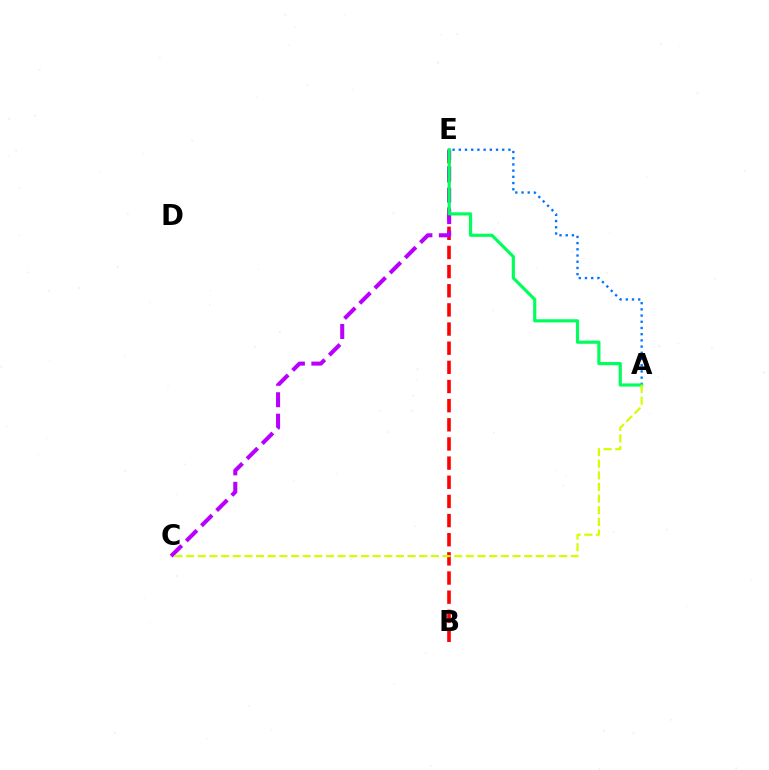{('B', 'E'): [{'color': '#ff0000', 'line_style': 'dashed', 'thickness': 2.6}], ('C', 'E'): [{'color': '#b900ff', 'line_style': 'dashed', 'thickness': 2.92}], ('A', 'E'): [{'color': '#0074ff', 'line_style': 'dotted', 'thickness': 1.69}, {'color': '#00ff5c', 'line_style': 'solid', 'thickness': 2.28}], ('A', 'C'): [{'color': '#d1ff00', 'line_style': 'dashed', 'thickness': 1.58}]}